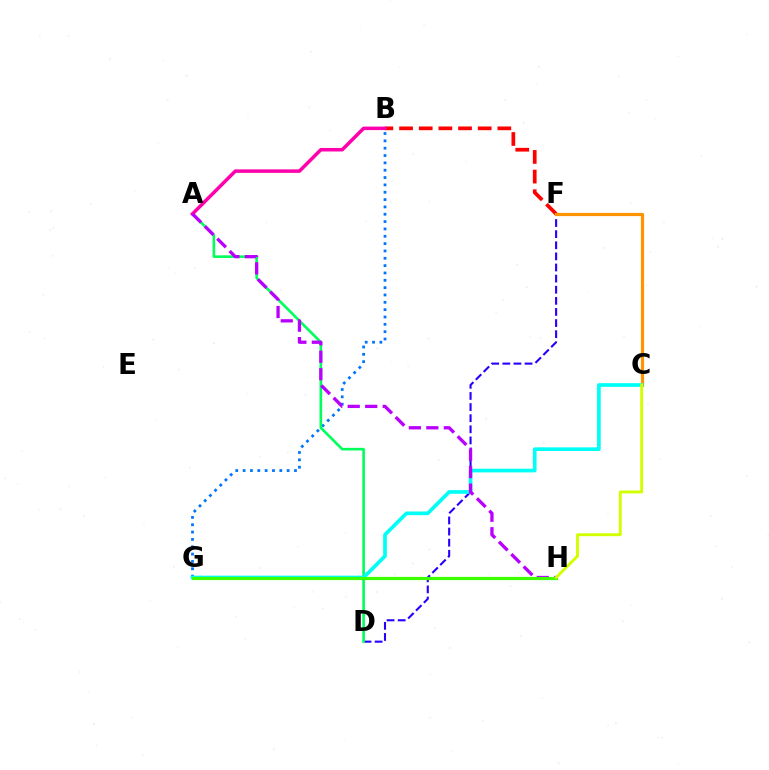{('D', 'F'): [{'color': '#2500ff', 'line_style': 'dashed', 'thickness': 1.51}], ('B', 'F'): [{'color': '#ff0000', 'line_style': 'dashed', 'thickness': 2.67}], ('C', 'F'): [{'color': '#ff9400', 'line_style': 'solid', 'thickness': 2.3}], ('B', 'G'): [{'color': '#0074ff', 'line_style': 'dotted', 'thickness': 1.99}], ('A', 'D'): [{'color': '#00ff5c', 'line_style': 'solid', 'thickness': 1.89}], ('A', 'B'): [{'color': '#ff00ac', 'line_style': 'solid', 'thickness': 2.52}], ('C', 'G'): [{'color': '#00fff6', 'line_style': 'solid', 'thickness': 2.65}], ('A', 'H'): [{'color': '#b900ff', 'line_style': 'dashed', 'thickness': 2.38}], ('G', 'H'): [{'color': '#3dff00', 'line_style': 'solid', 'thickness': 2.3}], ('C', 'H'): [{'color': '#d1ff00', 'line_style': 'solid', 'thickness': 2.09}]}